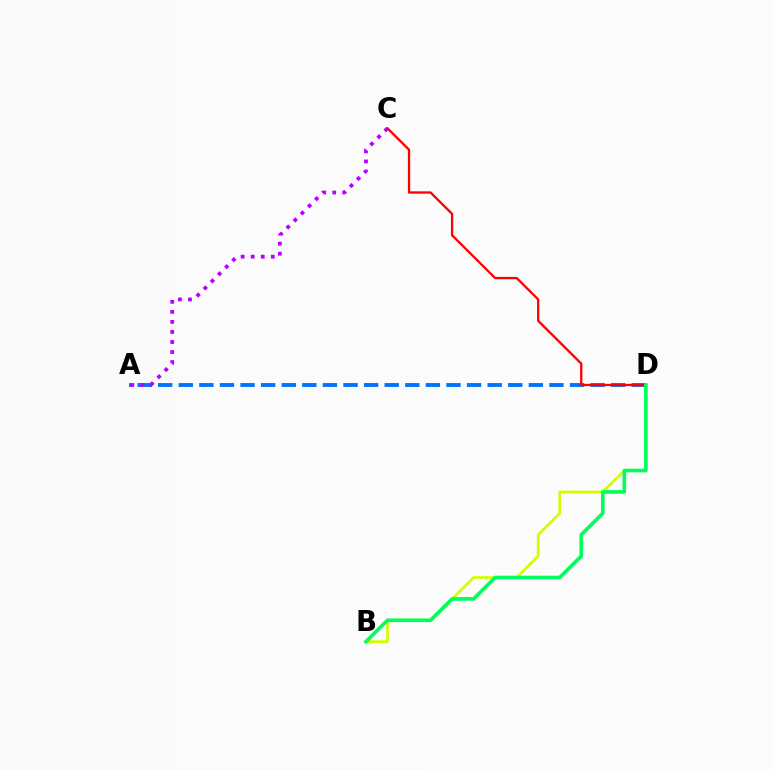{('B', 'D'): [{'color': '#d1ff00', 'line_style': 'solid', 'thickness': 1.95}, {'color': '#00ff5c', 'line_style': 'solid', 'thickness': 2.6}], ('A', 'D'): [{'color': '#0074ff', 'line_style': 'dashed', 'thickness': 2.8}], ('C', 'D'): [{'color': '#ff0000', 'line_style': 'solid', 'thickness': 1.67}], ('A', 'C'): [{'color': '#b900ff', 'line_style': 'dotted', 'thickness': 2.73}]}